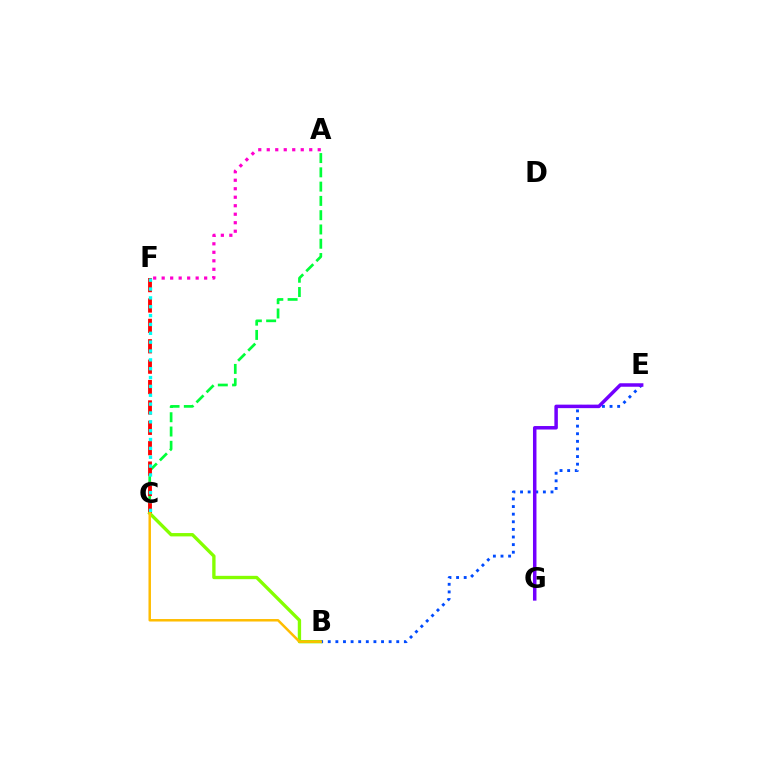{('A', 'C'): [{'color': '#00ff39', 'line_style': 'dashed', 'thickness': 1.94}], ('C', 'F'): [{'color': '#ff0000', 'line_style': 'dashed', 'thickness': 2.77}, {'color': '#00fff6', 'line_style': 'dotted', 'thickness': 2.41}], ('B', 'C'): [{'color': '#84ff00', 'line_style': 'solid', 'thickness': 2.41}, {'color': '#ffbd00', 'line_style': 'solid', 'thickness': 1.78}], ('B', 'E'): [{'color': '#004bff', 'line_style': 'dotted', 'thickness': 2.07}], ('E', 'G'): [{'color': '#7200ff', 'line_style': 'solid', 'thickness': 2.51}], ('A', 'F'): [{'color': '#ff00cf', 'line_style': 'dotted', 'thickness': 2.31}]}